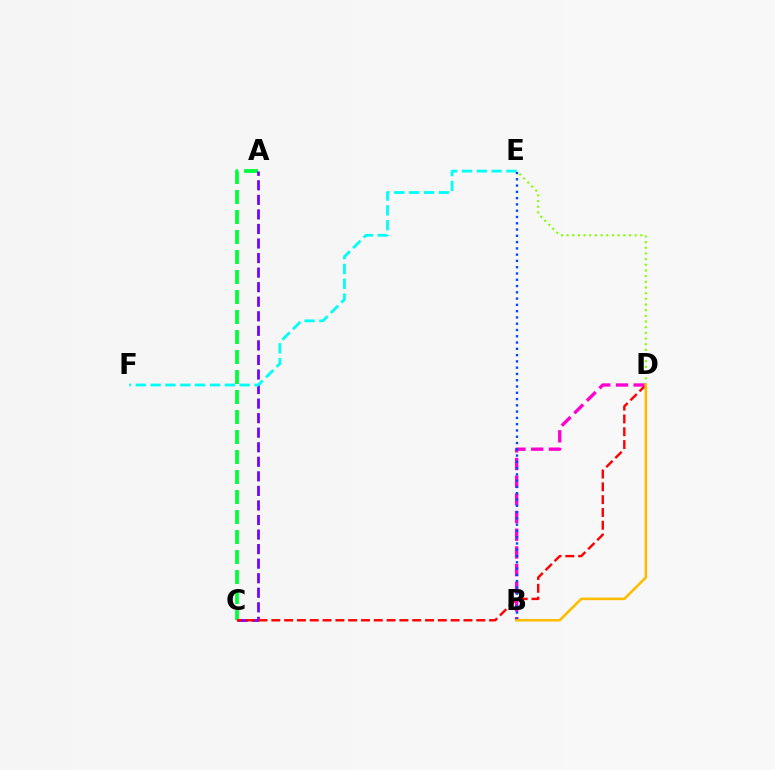{('A', 'C'): [{'color': '#00ff39', 'line_style': 'dashed', 'thickness': 2.72}, {'color': '#7200ff', 'line_style': 'dashed', 'thickness': 1.98}], ('C', 'D'): [{'color': '#ff0000', 'line_style': 'dashed', 'thickness': 1.74}], ('B', 'D'): [{'color': '#ff00cf', 'line_style': 'dashed', 'thickness': 2.4}, {'color': '#ffbd00', 'line_style': 'solid', 'thickness': 1.86}], ('D', 'E'): [{'color': '#84ff00', 'line_style': 'dotted', 'thickness': 1.54}], ('E', 'F'): [{'color': '#00fff6', 'line_style': 'dashed', 'thickness': 2.02}], ('B', 'E'): [{'color': '#004bff', 'line_style': 'dotted', 'thickness': 1.71}]}